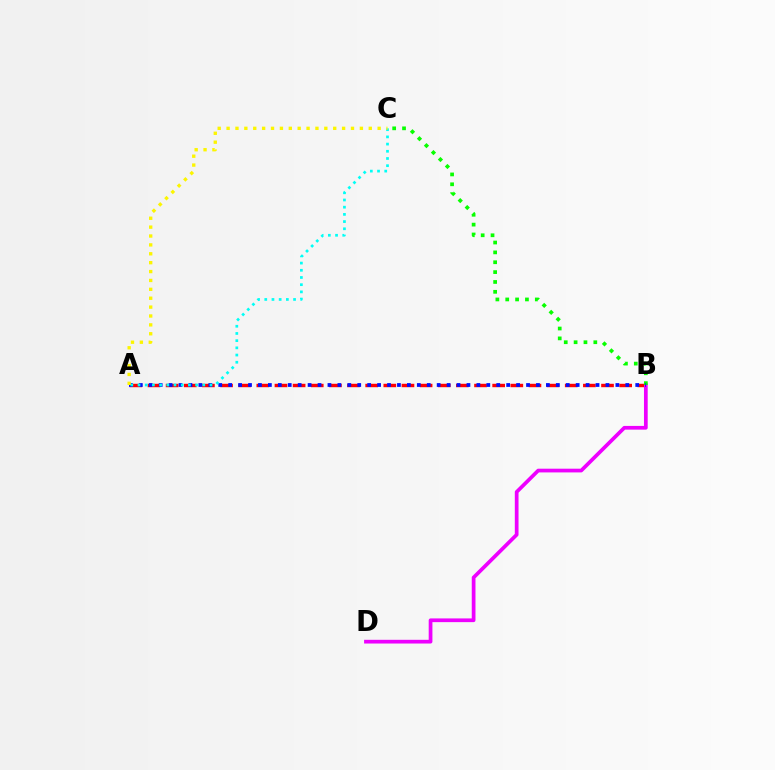{('A', 'B'): [{'color': '#ff0000', 'line_style': 'dashed', 'thickness': 2.46}, {'color': '#0010ff', 'line_style': 'dotted', 'thickness': 2.7}], ('B', 'D'): [{'color': '#ee00ff', 'line_style': 'solid', 'thickness': 2.68}], ('B', 'C'): [{'color': '#08ff00', 'line_style': 'dotted', 'thickness': 2.68}], ('A', 'C'): [{'color': '#00fff6', 'line_style': 'dotted', 'thickness': 1.96}, {'color': '#fcf500', 'line_style': 'dotted', 'thickness': 2.41}]}